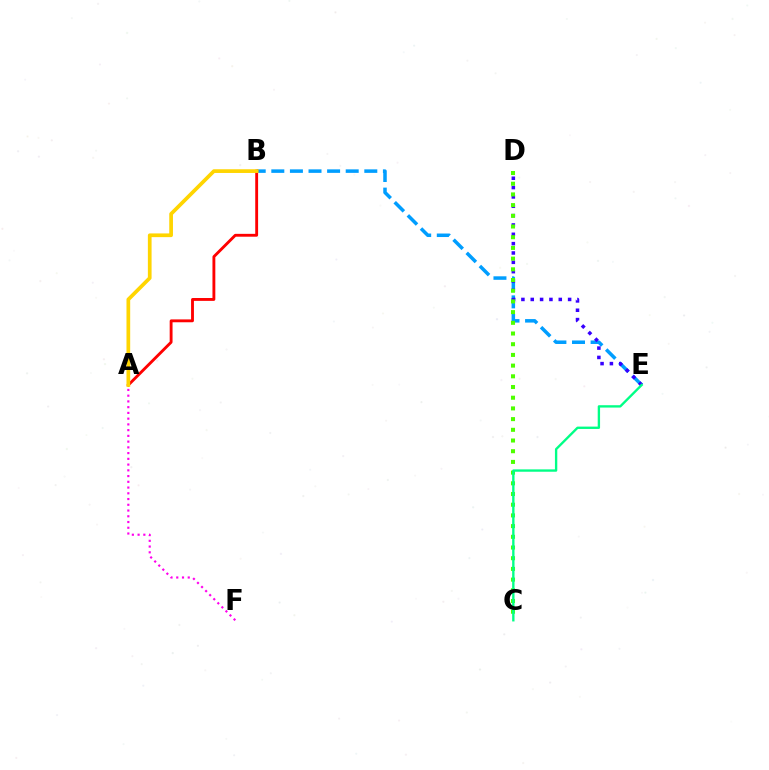{('B', 'E'): [{'color': '#009eff', 'line_style': 'dashed', 'thickness': 2.53}], ('A', 'B'): [{'color': '#ff0000', 'line_style': 'solid', 'thickness': 2.06}, {'color': '#ffd500', 'line_style': 'solid', 'thickness': 2.67}], ('D', 'E'): [{'color': '#3700ff', 'line_style': 'dotted', 'thickness': 2.54}], ('C', 'D'): [{'color': '#4fff00', 'line_style': 'dotted', 'thickness': 2.91}], ('C', 'E'): [{'color': '#00ff86', 'line_style': 'solid', 'thickness': 1.69}], ('A', 'F'): [{'color': '#ff00ed', 'line_style': 'dotted', 'thickness': 1.56}]}